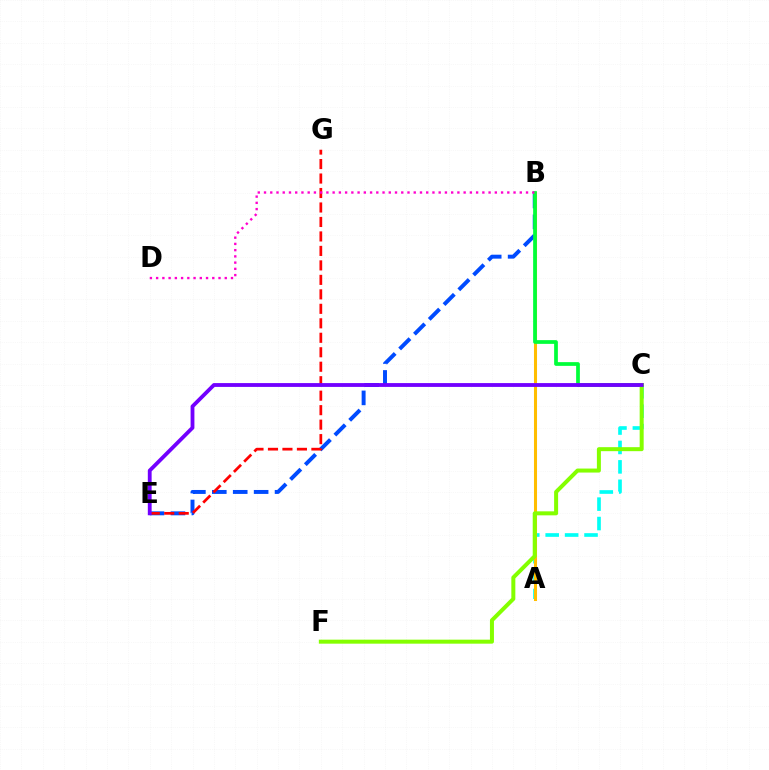{('B', 'E'): [{'color': '#004bff', 'line_style': 'dashed', 'thickness': 2.84}], ('E', 'G'): [{'color': '#ff0000', 'line_style': 'dashed', 'thickness': 1.97}], ('A', 'C'): [{'color': '#00fff6', 'line_style': 'dashed', 'thickness': 2.64}], ('A', 'B'): [{'color': '#ffbd00', 'line_style': 'solid', 'thickness': 2.2}], ('B', 'C'): [{'color': '#00ff39', 'line_style': 'solid', 'thickness': 2.68}], ('C', 'F'): [{'color': '#84ff00', 'line_style': 'solid', 'thickness': 2.88}], ('C', 'E'): [{'color': '#7200ff', 'line_style': 'solid', 'thickness': 2.75}], ('B', 'D'): [{'color': '#ff00cf', 'line_style': 'dotted', 'thickness': 1.69}]}